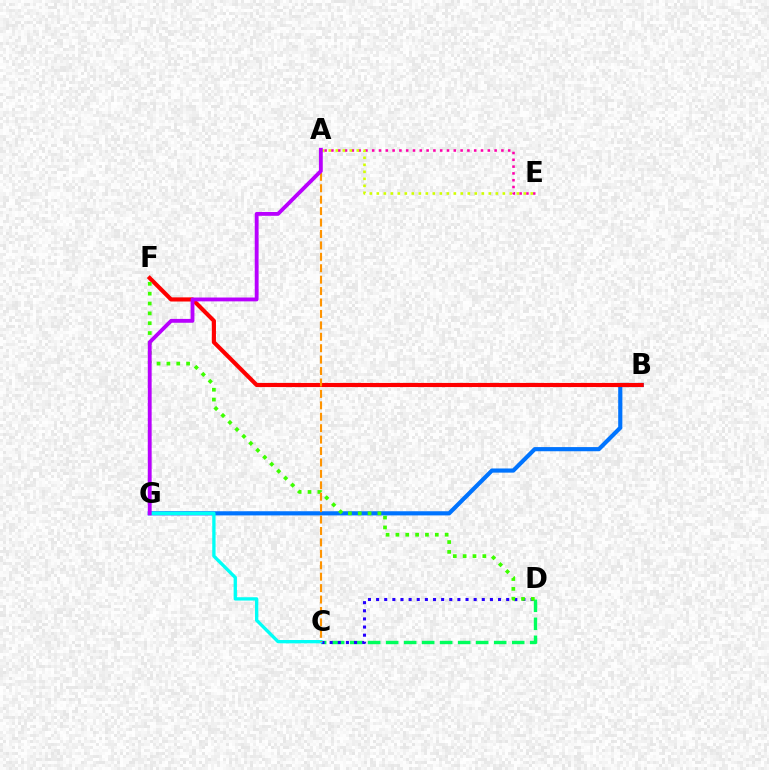{('A', 'E'): [{'color': '#ff00ac', 'line_style': 'dotted', 'thickness': 1.85}, {'color': '#d1ff00', 'line_style': 'dotted', 'thickness': 1.9}], ('C', 'D'): [{'color': '#00ff5c', 'line_style': 'dashed', 'thickness': 2.45}, {'color': '#2500ff', 'line_style': 'dotted', 'thickness': 2.21}], ('B', 'G'): [{'color': '#0074ff', 'line_style': 'solid', 'thickness': 2.99}], ('B', 'F'): [{'color': '#ff0000', 'line_style': 'solid', 'thickness': 2.98}], ('C', 'G'): [{'color': '#00fff6', 'line_style': 'solid', 'thickness': 2.39}], ('D', 'F'): [{'color': '#3dff00', 'line_style': 'dotted', 'thickness': 2.68}], ('A', 'C'): [{'color': '#ff9400', 'line_style': 'dashed', 'thickness': 1.55}], ('A', 'G'): [{'color': '#b900ff', 'line_style': 'solid', 'thickness': 2.77}]}